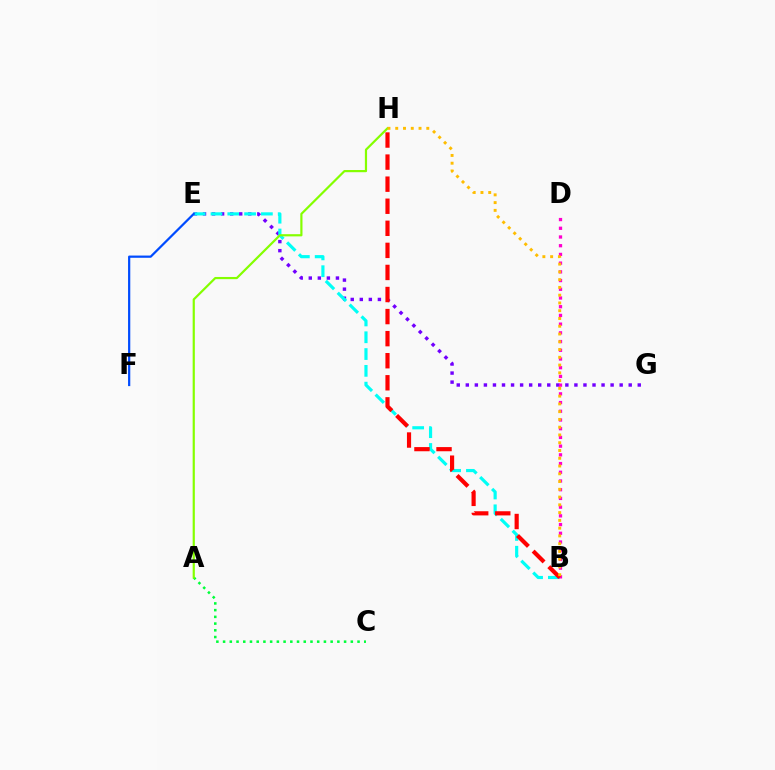{('E', 'G'): [{'color': '#7200ff', 'line_style': 'dotted', 'thickness': 2.46}], ('B', 'E'): [{'color': '#00fff6', 'line_style': 'dashed', 'thickness': 2.28}], ('E', 'F'): [{'color': '#004bff', 'line_style': 'solid', 'thickness': 1.6}], ('A', 'C'): [{'color': '#00ff39', 'line_style': 'dotted', 'thickness': 1.83}], ('B', 'D'): [{'color': '#ff00cf', 'line_style': 'dotted', 'thickness': 2.37}], ('A', 'H'): [{'color': '#84ff00', 'line_style': 'solid', 'thickness': 1.58}], ('B', 'H'): [{'color': '#ff0000', 'line_style': 'dashed', 'thickness': 3.0}, {'color': '#ffbd00', 'line_style': 'dotted', 'thickness': 2.11}]}